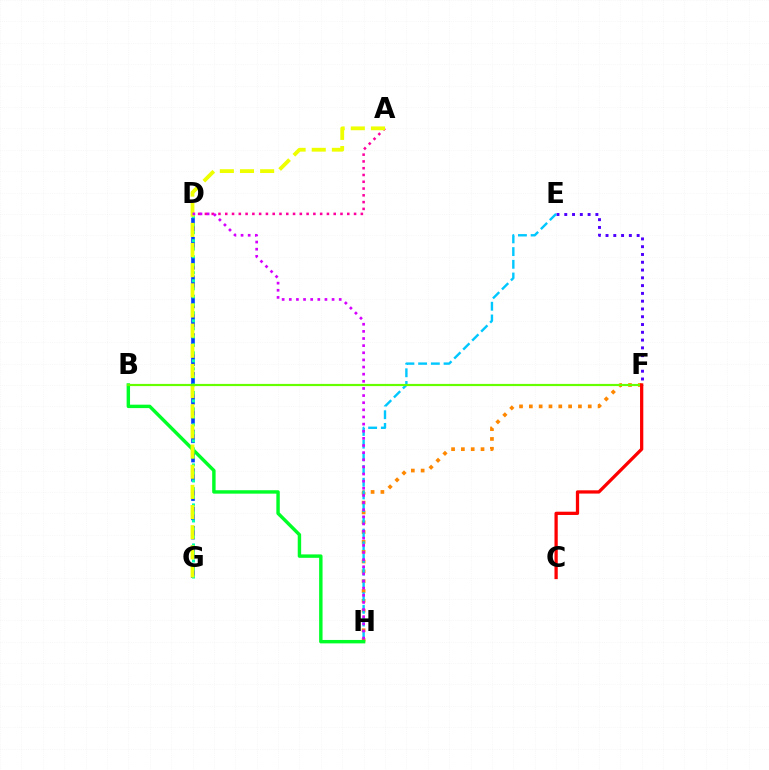{('E', 'F'): [{'color': '#4f00ff', 'line_style': 'dotted', 'thickness': 2.11}], ('F', 'H'): [{'color': '#ff8800', 'line_style': 'dotted', 'thickness': 2.67}], ('D', 'G'): [{'color': '#003fff', 'line_style': 'dashed', 'thickness': 2.62}, {'color': '#00ffaf', 'line_style': 'dotted', 'thickness': 2.18}], ('B', 'H'): [{'color': '#00ff27', 'line_style': 'solid', 'thickness': 2.47}], ('E', 'H'): [{'color': '#00c7ff', 'line_style': 'dashed', 'thickness': 1.73}], ('A', 'D'): [{'color': '#ff00a0', 'line_style': 'dotted', 'thickness': 1.84}], ('A', 'G'): [{'color': '#eeff00', 'line_style': 'dashed', 'thickness': 2.74}], ('B', 'F'): [{'color': '#66ff00', 'line_style': 'solid', 'thickness': 1.57}], ('D', 'H'): [{'color': '#d600ff', 'line_style': 'dotted', 'thickness': 1.94}], ('C', 'F'): [{'color': '#ff0000', 'line_style': 'solid', 'thickness': 2.35}]}